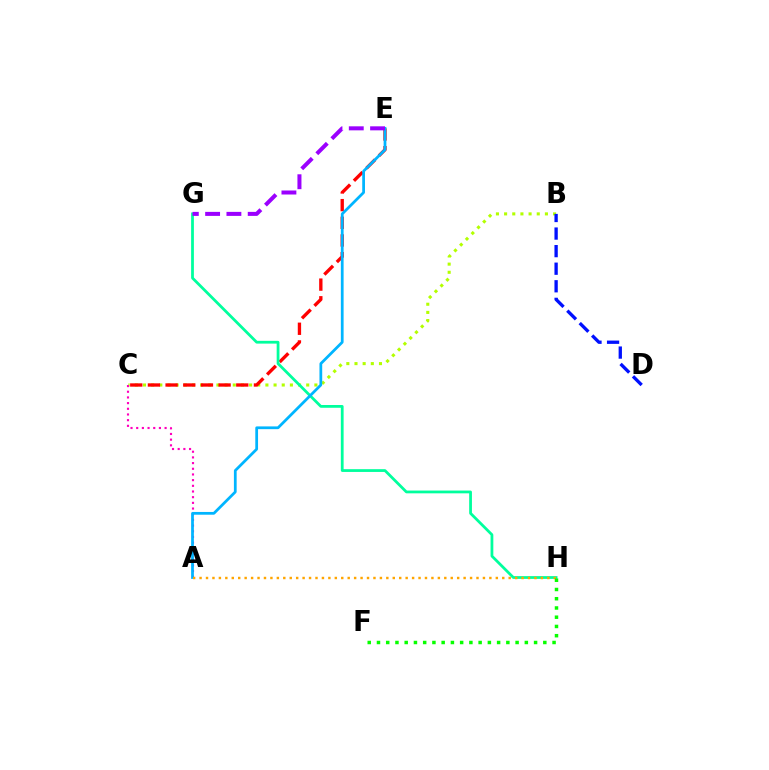{('B', 'C'): [{'color': '#b3ff00', 'line_style': 'dotted', 'thickness': 2.22}], ('C', 'E'): [{'color': '#ff0000', 'line_style': 'dashed', 'thickness': 2.4}], ('G', 'H'): [{'color': '#00ff9d', 'line_style': 'solid', 'thickness': 1.99}], ('A', 'C'): [{'color': '#ff00bd', 'line_style': 'dotted', 'thickness': 1.54}], ('B', 'D'): [{'color': '#0010ff', 'line_style': 'dashed', 'thickness': 2.39}], ('A', 'E'): [{'color': '#00b5ff', 'line_style': 'solid', 'thickness': 1.98}], ('A', 'H'): [{'color': '#ffa500', 'line_style': 'dotted', 'thickness': 1.75}], ('F', 'H'): [{'color': '#08ff00', 'line_style': 'dotted', 'thickness': 2.51}], ('E', 'G'): [{'color': '#9b00ff', 'line_style': 'dashed', 'thickness': 2.89}]}